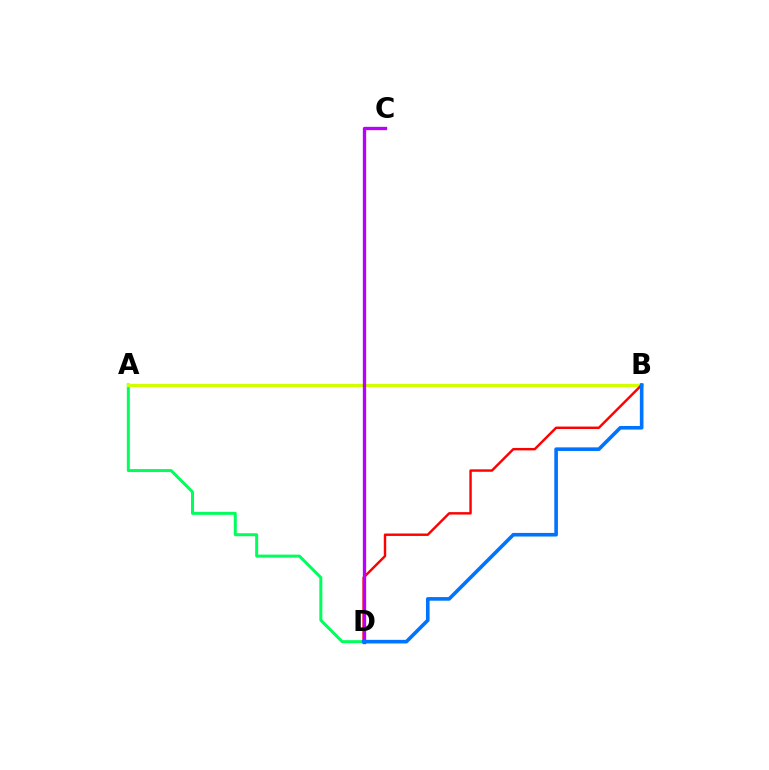{('A', 'D'): [{'color': '#00ff5c', 'line_style': 'solid', 'thickness': 2.15}], ('A', 'B'): [{'color': '#d1ff00', 'line_style': 'solid', 'thickness': 2.41}], ('B', 'D'): [{'color': '#ff0000', 'line_style': 'solid', 'thickness': 1.75}, {'color': '#0074ff', 'line_style': 'solid', 'thickness': 2.61}], ('C', 'D'): [{'color': '#b900ff', 'line_style': 'solid', 'thickness': 2.39}]}